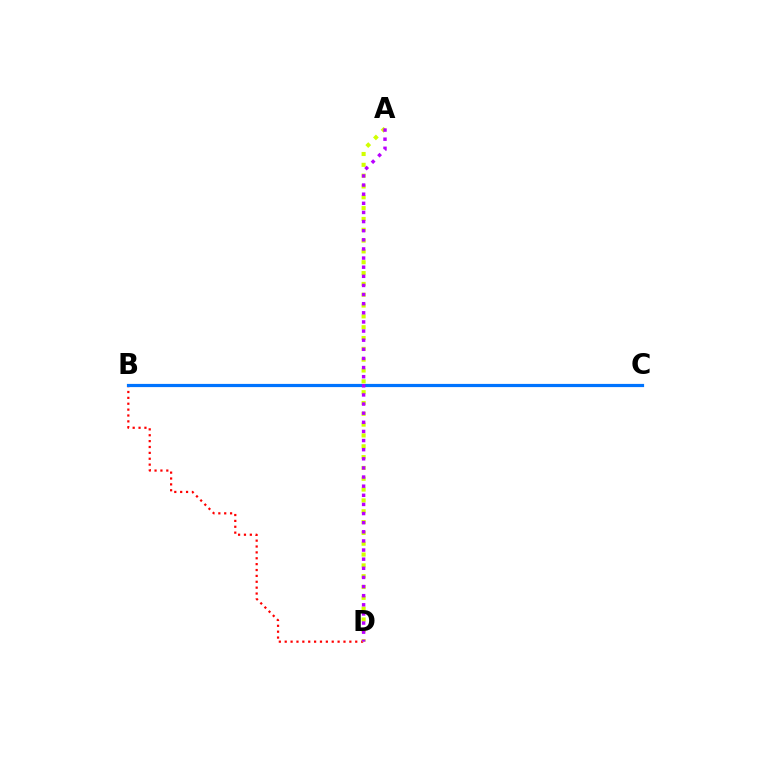{('B', 'D'): [{'color': '#ff0000', 'line_style': 'dotted', 'thickness': 1.6}], ('B', 'C'): [{'color': '#00ff5c', 'line_style': 'dotted', 'thickness': 1.85}, {'color': '#0074ff', 'line_style': 'solid', 'thickness': 2.3}], ('A', 'D'): [{'color': '#d1ff00', 'line_style': 'dotted', 'thickness': 2.94}, {'color': '#b900ff', 'line_style': 'dotted', 'thickness': 2.48}]}